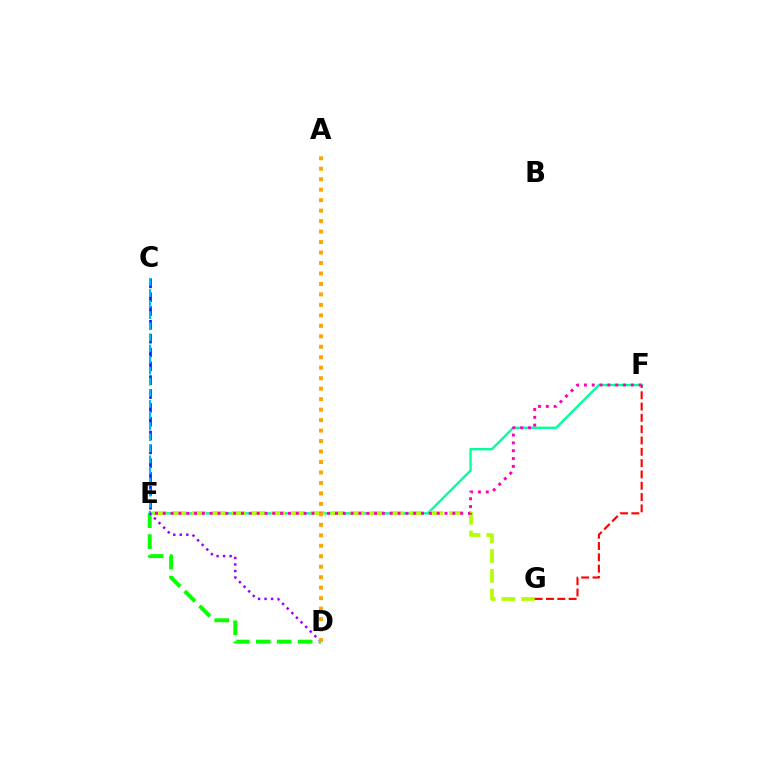{('E', 'F'): [{'color': '#00ff9d', 'line_style': 'solid', 'thickness': 1.69}, {'color': '#ff00bd', 'line_style': 'dotted', 'thickness': 2.13}], ('D', 'E'): [{'color': '#08ff00', 'line_style': 'dashed', 'thickness': 2.85}, {'color': '#9b00ff', 'line_style': 'dotted', 'thickness': 1.77}], ('E', 'G'): [{'color': '#b3ff00', 'line_style': 'dashed', 'thickness': 2.69}], ('F', 'G'): [{'color': '#ff0000', 'line_style': 'dashed', 'thickness': 1.54}], ('C', 'E'): [{'color': '#0010ff', 'line_style': 'dashed', 'thickness': 1.88}, {'color': '#00b5ff', 'line_style': 'dashed', 'thickness': 1.51}], ('A', 'D'): [{'color': '#ffa500', 'line_style': 'dotted', 'thickness': 2.85}]}